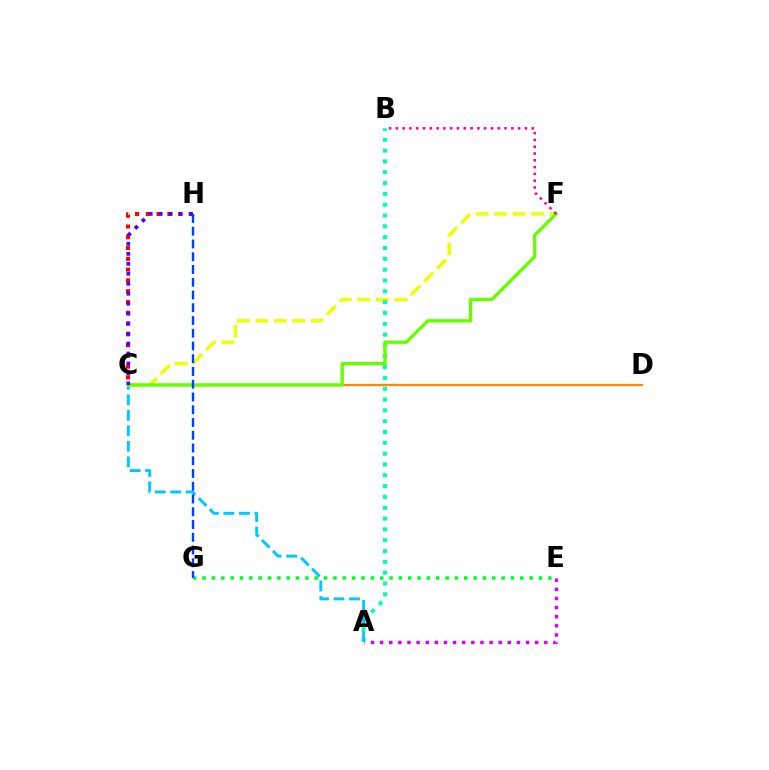{('E', 'G'): [{'color': '#00ff27', 'line_style': 'dotted', 'thickness': 2.54}], ('C', 'F'): [{'color': '#eeff00', 'line_style': 'dashed', 'thickness': 2.51}, {'color': '#66ff00', 'line_style': 'solid', 'thickness': 2.42}], ('A', 'B'): [{'color': '#00ffaf', 'line_style': 'dotted', 'thickness': 2.94}], ('C', 'D'): [{'color': '#ff8800', 'line_style': 'solid', 'thickness': 1.6}], ('A', 'C'): [{'color': '#00c7ff', 'line_style': 'dashed', 'thickness': 2.11}], ('B', 'F'): [{'color': '#ff00a0', 'line_style': 'dotted', 'thickness': 1.85}], ('A', 'E'): [{'color': '#d600ff', 'line_style': 'dotted', 'thickness': 2.48}], ('C', 'H'): [{'color': '#ff0000', 'line_style': 'dotted', 'thickness': 2.93}, {'color': '#4f00ff', 'line_style': 'dotted', 'thickness': 2.71}], ('G', 'H'): [{'color': '#003fff', 'line_style': 'dashed', 'thickness': 1.73}]}